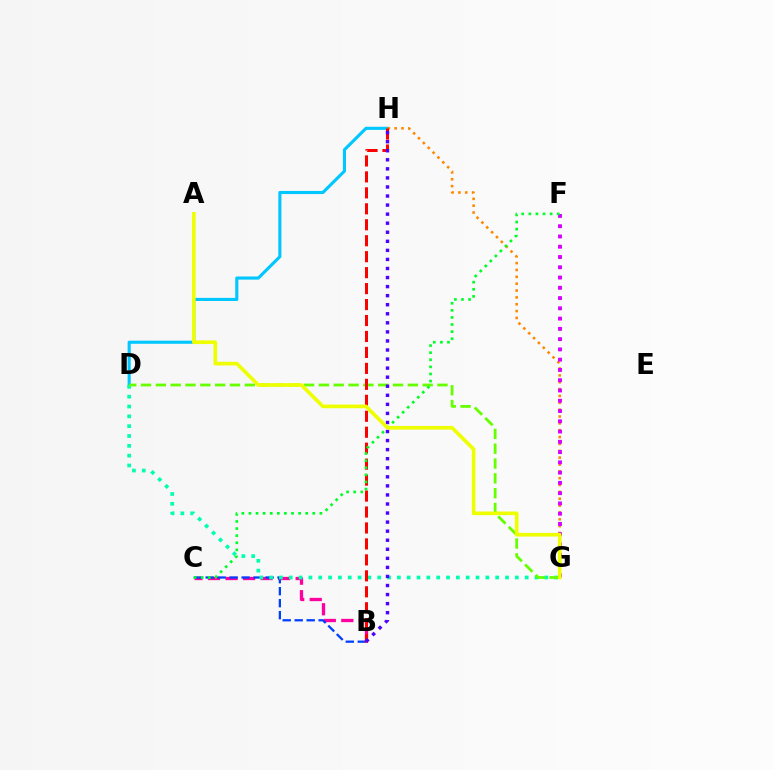{('B', 'C'): [{'color': '#ff00a0', 'line_style': 'dashed', 'thickness': 2.38}, {'color': '#003fff', 'line_style': 'dashed', 'thickness': 1.63}], ('D', 'H'): [{'color': '#00c7ff', 'line_style': 'solid', 'thickness': 2.24}], ('G', 'H'): [{'color': '#ff8800', 'line_style': 'dotted', 'thickness': 1.86}], ('D', 'G'): [{'color': '#00ffaf', 'line_style': 'dotted', 'thickness': 2.67}, {'color': '#66ff00', 'line_style': 'dashed', 'thickness': 2.01}], ('F', 'G'): [{'color': '#d600ff', 'line_style': 'dotted', 'thickness': 2.79}], ('B', 'H'): [{'color': '#ff0000', 'line_style': 'dashed', 'thickness': 2.17}, {'color': '#4f00ff', 'line_style': 'dotted', 'thickness': 2.46}], ('C', 'F'): [{'color': '#00ff27', 'line_style': 'dotted', 'thickness': 1.93}], ('A', 'G'): [{'color': '#eeff00', 'line_style': 'solid', 'thickness': 2.63}]}